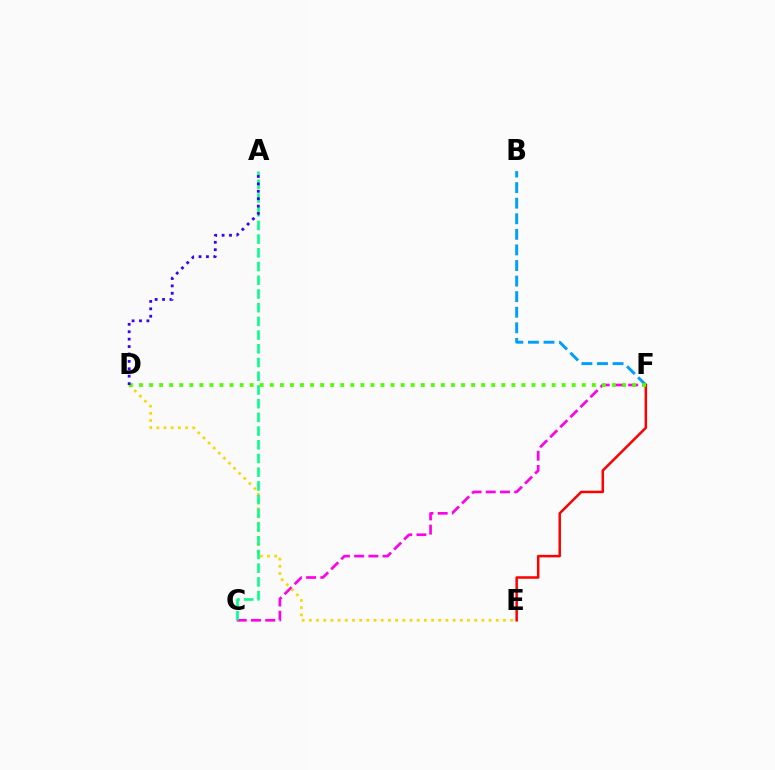{('B', 'F'): [{'color': '#009eff', 'line_style': 'dashed', 'thickness': 2.12}], ('C', 'F'): [{'color': '#ff00ed', 'line_style': 'dashed', 'thickness': 1.93}], ('D', 'E'): [{'color': '#ffd500', 'line_style': 'dotted', 'thickness': 1.95}], ('A', 'C'): [{'color': '#00ff86', 'line_style': 'dashed', 'thickness': 1.86}], ('E', 'F'): [{'color': '#ff0000', 'line_style': 'solid', 'thickness': 1.8}], ('D', 'F'): [{'color': '#4fff00', 'line_style': 'dotted', 'thickness': 2.73}], ('A', 'D'): [{'color': '#3700ff', 'line_style': 'dotted', 'thickness': 2.01}]}